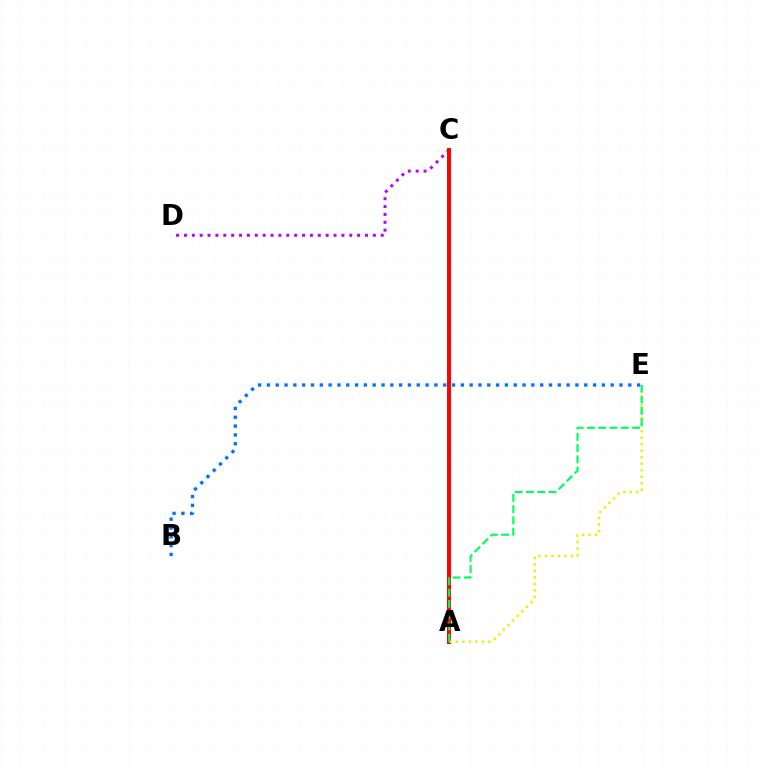{('C', 'D'): [{'color': '#b900ff', 'line_style': 'dotted', 'thickness': 2.14}], ('A', 'C'): [{'color': '#ff0000', 'line_style': 'solid', 'thickness': 2.85}], ('B', 'E'): [{'color': '#0074ff', 'line_style': 'dotted', 'thickness': 2.39}], ('A', 'E'): [{'color': '#d1ff00', 'line_style': 'dotted', 'thickness': 1.77}, {'color': '#00ff5c', 'line_style': 'dashed', 'thickness': 1.53}]}